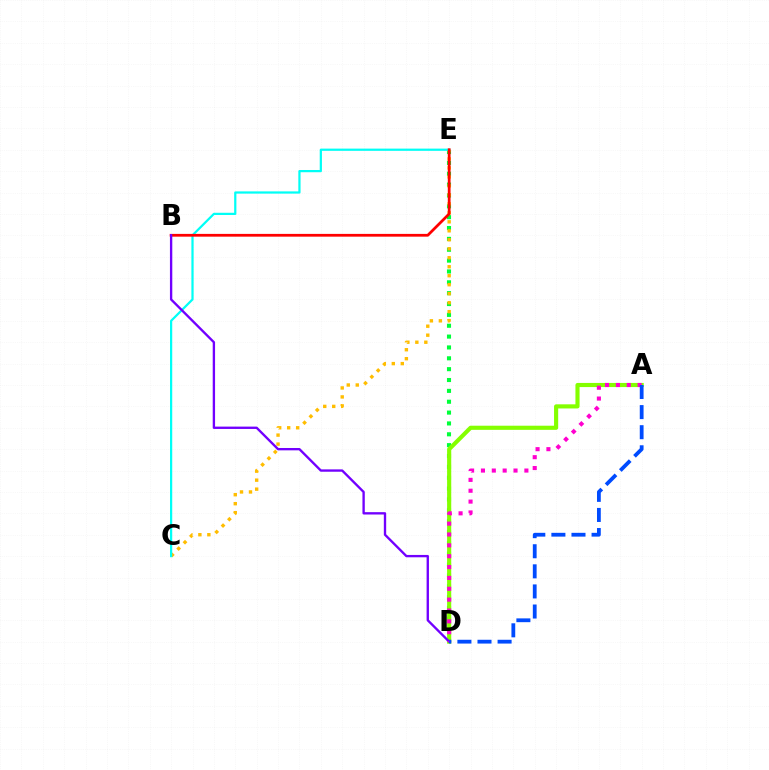{('D', 'E'): [{'color': '#00ff39', 'line_style': 'dotted', 'thickness': 2.95}], ('C', 'E'): [{'color': '#ffbd00', 'line_style': 'dotted', 'thickness': 2.44}, {'color': '#00fff6', 'line_style': 'solid', 'thickness': 1.6}], ('B', 'E'): [{'color': '#ff0000', 'line_style': 'solid', 'thickness': 1.99}], ('A', 'D'): [{'color': '#84ff00', 'line_style': 'solid', 'thickness': 2.98}, {'color': '#ff00cf', 'line_style': 'dotted', 'thickness': 2.95}, {'color': '#004bff', 'line_style': 'dashed', 'thickness': 2.73}], ('B', 'D'): [{'color': '#7200ff', 'line_style': 'solid', 'thickness': 1.69}]}